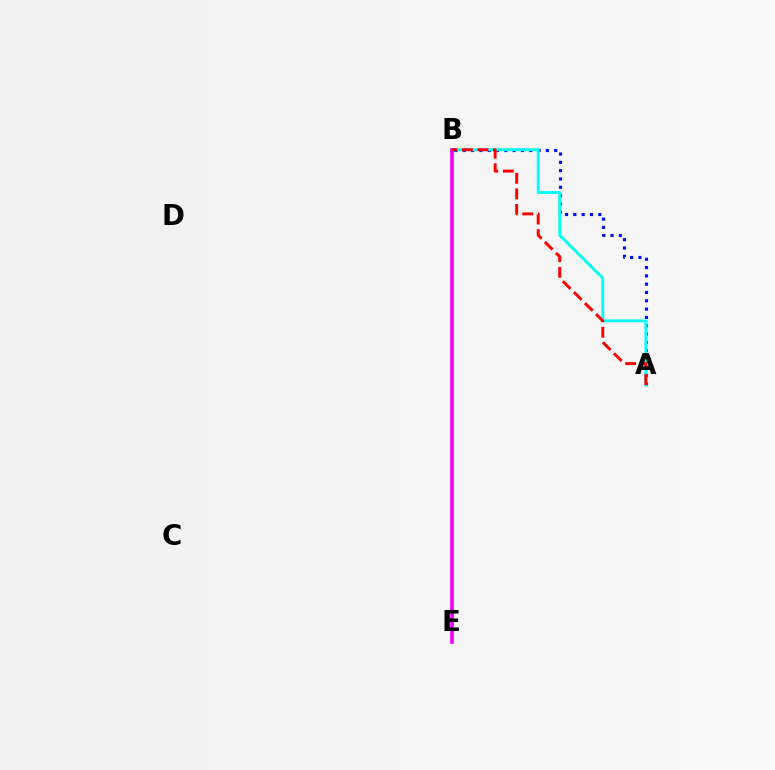{('B', 'E'): [{'color': '#08ff00', 'line_style': 'dashed', 'thickness': 1.52}, {'color': '#fcf500', 'line_style': 'dotted', 'thickness': 2.2}, {'color': '#ee00ff', 'line_style': 'solid', 'thickness': 2.6}], ('A', 'B'): [{'color': '#0010ff', 'line_style': 'dotted', 'thickness': 2.26}, {'color': '#00fff6', 'line_style': 'solid', 'thickness': 2.07}, {'color': '#ff0000', 'line_style': 'dashed', 'thickness': 2.11}]}